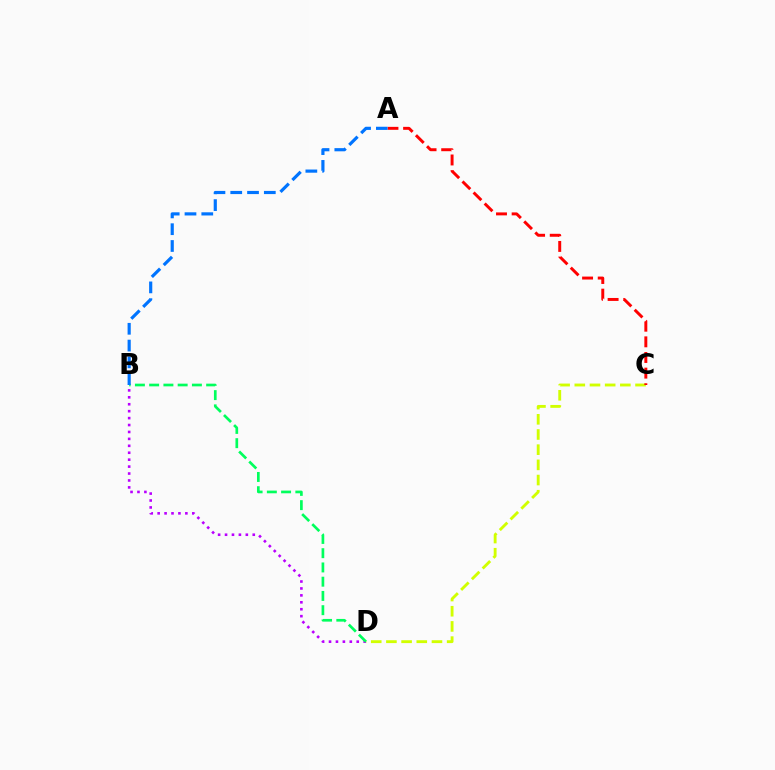{('C', 'D'): [{'color': '#d1ff00', 'line_style': 'dashed', 'thickness': 2.06}], ('B', 'D'): [{'color': '#b900ff', 'line_style': 'dotted', 'thickness': 1.88}, {'color': '#00ff5c', 'line_style': 'dashed', 'thickness': 1.94}], ('A', 'C'): [{'color': '#ff0000', 'line_style': 'dashed', 'thickness': 2.12}], ('A', 'B'): [{'color': '#0074ff', 'line_style': 'dashed', 'thickness': 2.28}]}